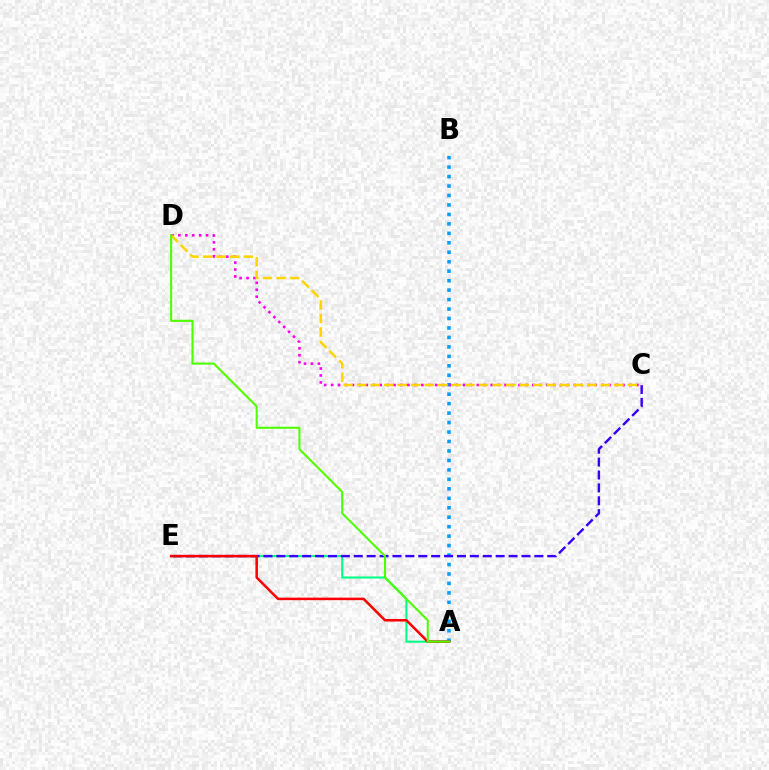{('A', 'B'): [{'color': '#009eff', 'line_style': 'dotted', 'thickness': 2.57}], ('A', 'E'): [{'color': '#00ff86', 'line_style': 'solid', 'thickness': 1.5}, {'color': '#ff0000', 'line_style': 'solid', 'thickness': 1.82}], ('C', 'E'): [{'color': '#3700ff', 'line_style': 'dashed', 'thickness': 1.75}], ('C', 'D'): [{'color': '#ff00ed', 'line_style': 'dotted', 'thickness': 1.88}, {'color': '#ffd500', 'line_style': 'dashed', 'thickness': 1.84}], ('A', 'D'): [{'color': '#4fff00', 'line_style': 'solid', 'thickness': 1.5}]}